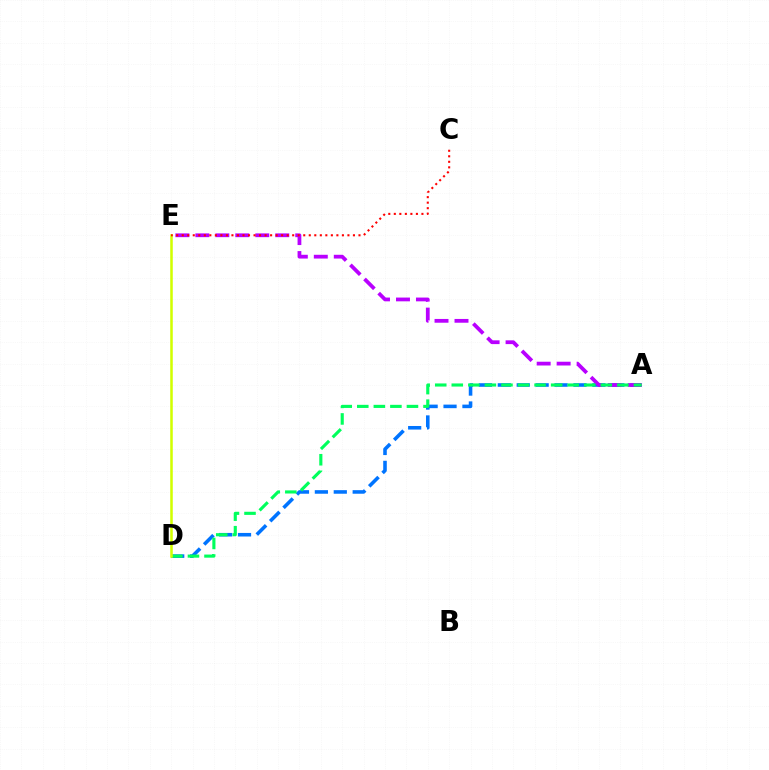{('A', 'D'): [{'color': '#0074ff', 'line_style': 'dashed', 'thickness': 2.57}, {'color': '#00ff5c', 'line_style': 'dashed', 'thickness': 2.25}], ('A', 'E'): [{'color': '#b900ff', 'line_style': 'dashed', 'thickness': 2.71}], ('D', 'E'): [{'color': '#d1ff00', 'line_style': 'solid', 'thickness': 1.83}], ('C', 'E'): [{'color': '#ff0000', 'line_style': 'dotted', 'thickness': 1.5}]}